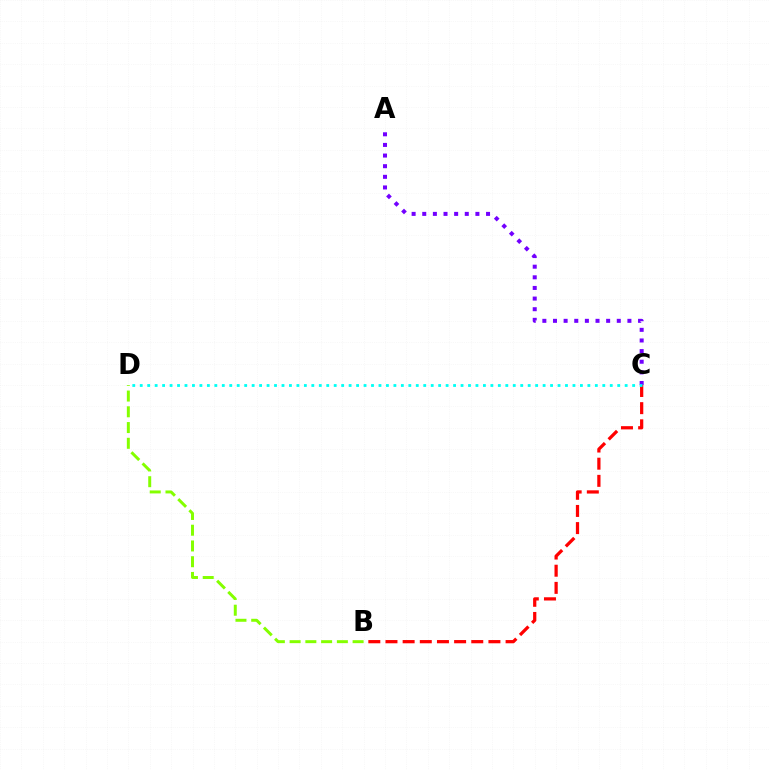{('B', 'C'): [{'color': '#ff0000', 'line_style': 'dashed', 'thickness': 2.33}], ('A', 'C'): [{'color': '#7200ff', 'line_style': 'dotted', 'thickness': 2.89}], ('B', 'D'): [{'color': '#84ff00', 'line_style': 'dashed', 'thickness': 2.14}], ('C', 'D'): [{'color': '#00fff6', 'line_style': 'dotted', 'thickness': 2.03}]}